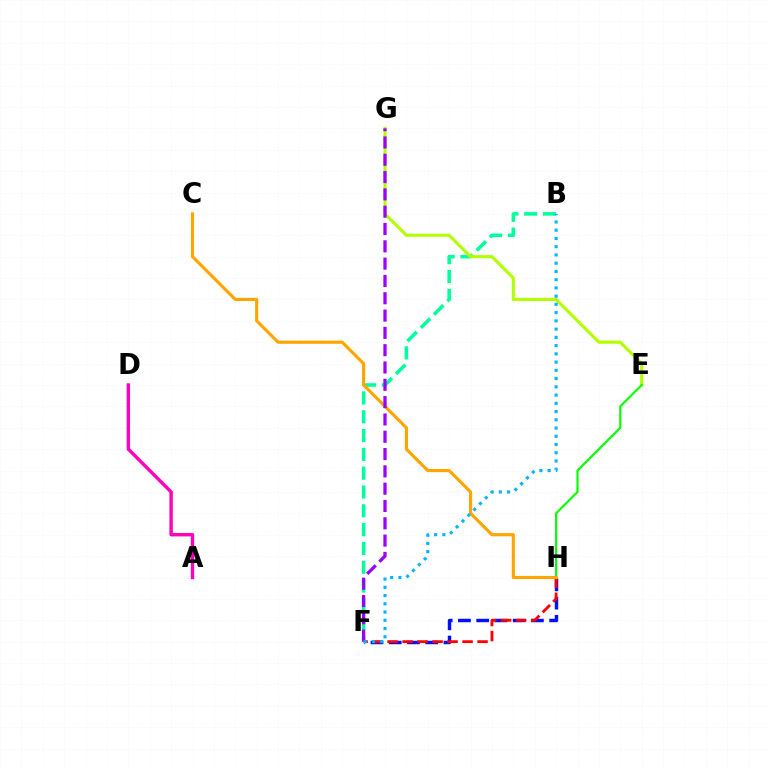{('B', 'F'): [{'color': '#00ff9d', 'line_style': 'dashed', 'thickness': 2.56}, {'color': '#00b5ff', 'line_style': 'dotted', 'thickness': 2.24}], ('E', 'G'): [{'color': '#b3ff00', 'line_style': 'solid', 'thickness': 2.23}], ('F', 'H'): [{'color': '#0010ff', 'line_style': 'dashed', 'thickness': 2.48}, {'color': '#ff0000', 'line_style': 'dashed', 'thickness': 2.04}], ('E', 'H'): [{'color': '#08ff00', 'line_style': 'solid', 'thickness': 1.57}], ('C', 'H'): [{'color': '#ffa500', 'line_style': 'solid', 'thickness': 2.26}], ('A', 'D'): [{'color': '#ff00bd', 'line_style': 'solid', 'thickness': 2.44}], ('F', 'G'): [{'color': '#9b00ff', 'line_style': 'dashed', 'thickness': 2.35}]}